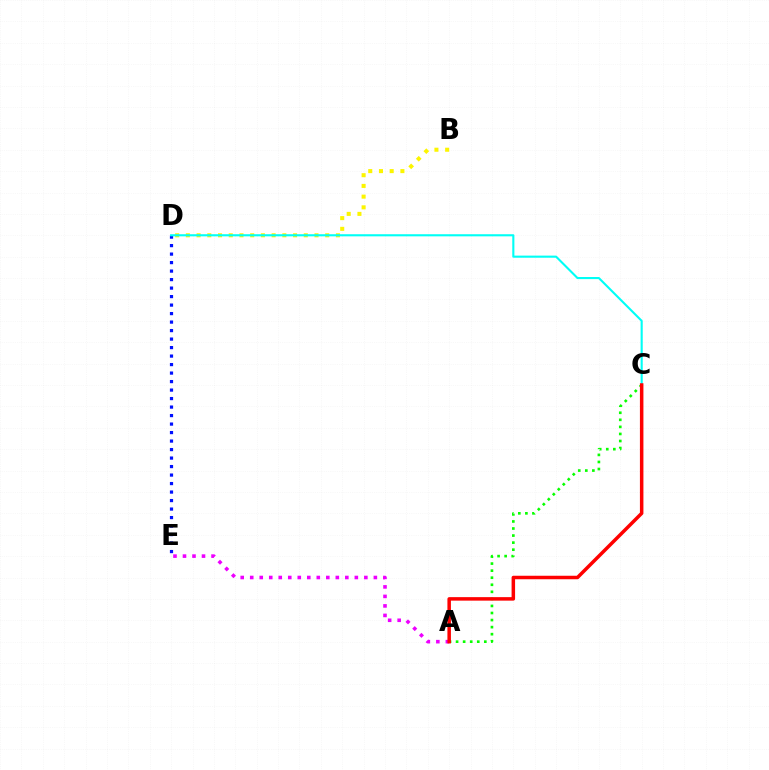{('A', 'C'): [{'color': '#08ff00', 'line_style': 'dotted', 'thickness': 1.92}, {'color': '#ff0000', 'line_style': 'solid', 'thickness': 2.52}], ('B', 'D'): [{'color': '#fcf500', 'line_style': 'dotted', 'thickness': 2.91}], ('A', 'E'): [{'color': '#ee00ff', 'line_style': 'dotted', 'thickness': 2.58}], ('D', 'E'): [{'color': '#0010ff', 'line_style': 'dotted', 'thickness': 2.31}], ('C', 'D'): [{'color': '#00fff6', 'line_style': 'solid', 'thickness': 1.52}]}